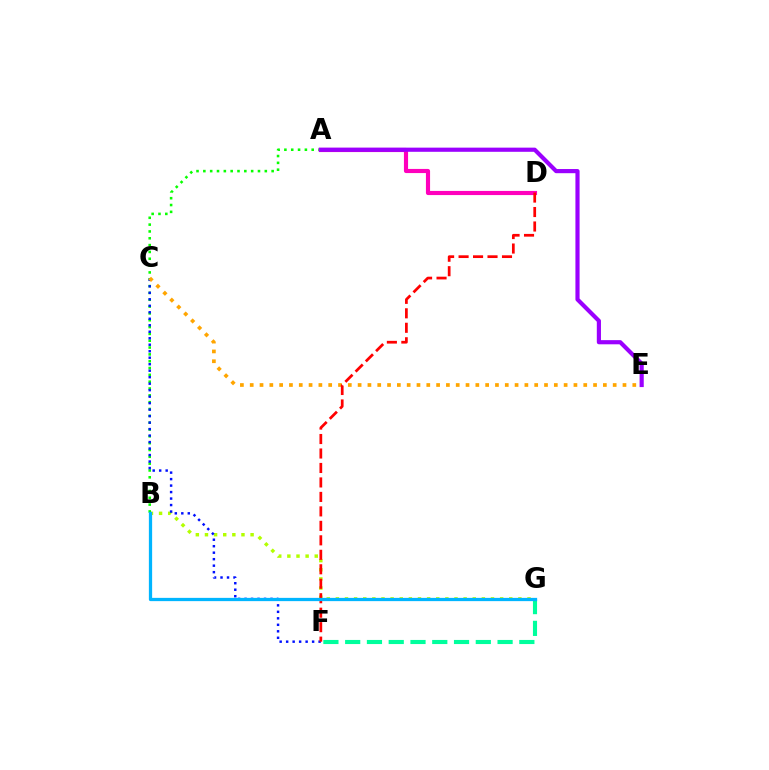{('B', 'G'): [{'color': '#b3ff00', 'line_style': 'dotted', 'thickness': 2.48}, {'color': '#00b5ff', 'line_style': 'solid', 'thickness': 2.34}], ('A', 'B'): [{'color': '#08ff00', 'line_style': 'dotted', 'thickness': 1.86}], ('C', 'F'): [{'color': '#0010ff', 'line_style': 'dotted', 'thickness': 1.76}], ('C', 'E'): [{'color': '#ffa500', 'line_style': 'dotted', 'thickness': 2.67}], ('A', 'D'): [{'color': '#ff00bd', 'line_style': 'solid', 'thickness': 2.98}], ('D', 'F'): [{'color': '#ff0000', 'line_style': 'dashed', 'thickness': 1.97}], ('F', 'G'): [{'color': '#00ff9d', 'line_style': 'dashed', 'thickness': 2.96}], ('A', 'E'): [{'color': '#9b00ff', 'line_style': 'solid', 'thickness': 3.0}]}